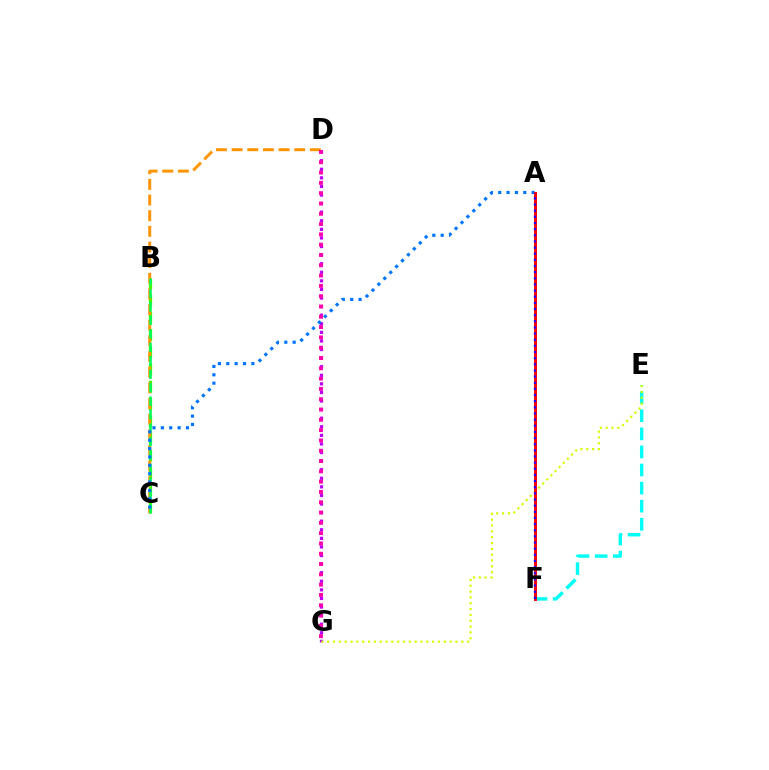{('B', 'C'): [{'color': '#3dff00', 'line_style': 'dashed', 'thickness': 2.34}, {'color': '#00ff5c', 'line_style': 'dashed', 'thickness': 1.83}], ('C', 'D'): [{'color': '#ff9400', 'line_style': 'dashed', 'thickness': 2.13}], ('E', 'F'): [{'color': '#00fff6', 'line_style': 'dashed', 'thickness': 2.46}], ('D', 'G'): [{'color': '#b900ff', 'line_style': 'dotted', 'thickness': 2.33}, {'color': '#ff00ac', 'line_style': 'dotted', 'thickness': 2.8}], ('E', 'G'): [{'color': '#d1ff00', 'line_style': 'dotted', 'thickness': 1.58}], ('A', 'C'): [{'color': '#0074ff', 'line_style': 'dotted', 'thickness': 2.27}], ('A', 'F'): [{'color': '#ff0000', 'line_style': 'solid', 'thickness': 2.13}, {'color': '#2500ff', 'line_style': 'dotted', 'thickness': 1.67}]}